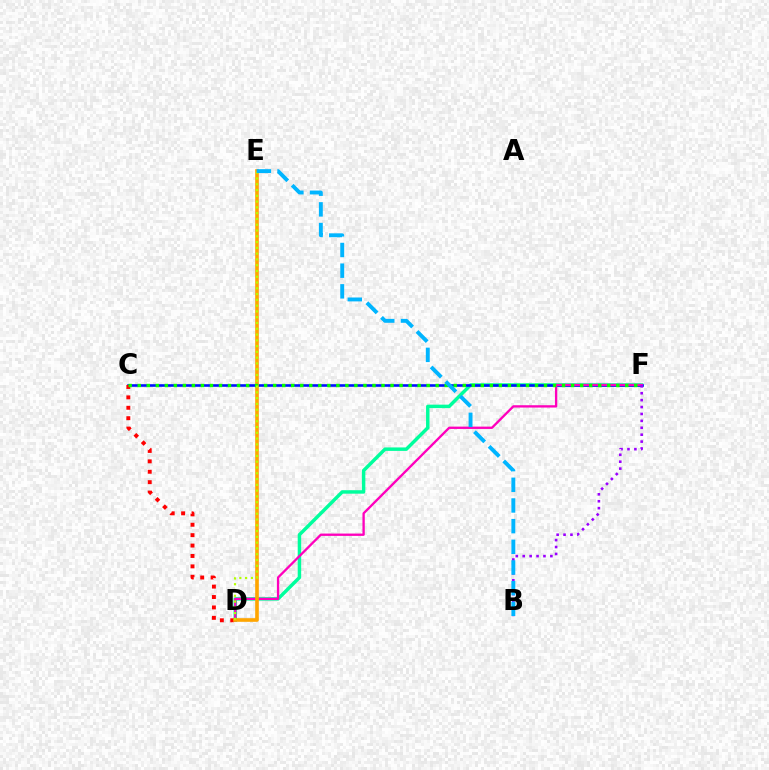{('D', 'F'): [{'color': '#00ff9d', 'line_style': 'solid', 'thickness': 2.49}, {'color': '#ff00bd', 'line_style': 'solid', 'thickness': 1.68}], ('C', 'F'): [{'color': '#0010ff', 'line_style': 'solid', 'thickness': 1.88}, {'color': '#08ff00', 'line_style': 'dotted', 'thickness': 2.45}], ('C', 'D'): [{'color': '#ff0000', 'line_style': 'dotted', 'thickness': 2.83}], ('B', 'F'): [{'color': '#9b00ff', 'line_style': 'dotted', 'thickness': 1.88}], ('D', 'E'): [{'color': '#ffa500', 'line_style': 'solid', 'thickness': 2.62}, {'color': '#b3ff00', 'line_style': 'dotted', 'thickness': 1.57}], ('B', 'E'): [{'color': '#00b5ff', 'line_style': 'dashed', 'thickness': 2.81}]}